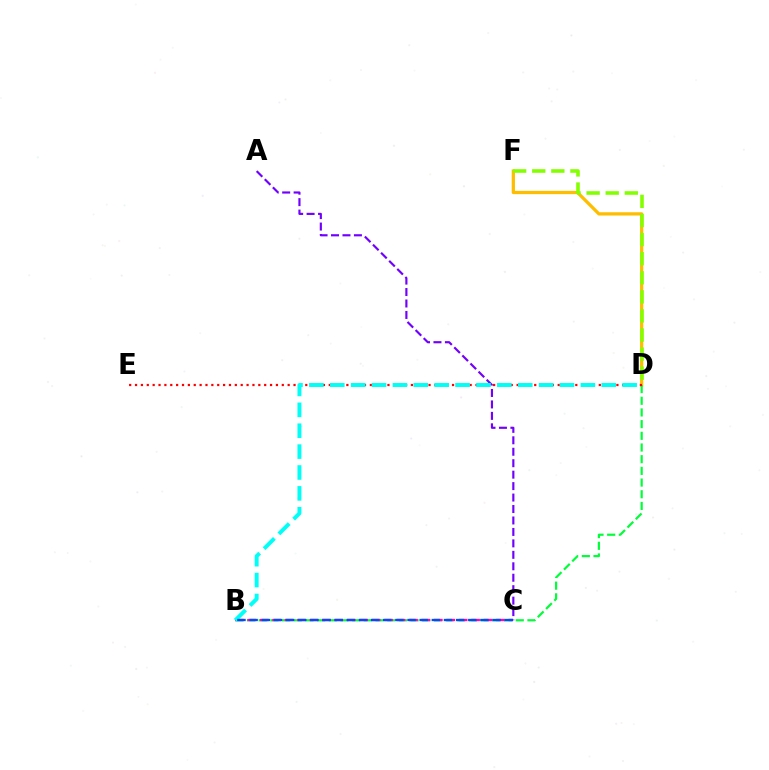{('D', 'F'): [{'color': '#ffbd00', 'line_style': 'solid', 'thickness': 2.35}, {'color': '#84ff00', 'line_style': 'dashed', 'thickness': 2.59}], ('B', 'D'): [{'color': '#00ff39', 'line_style': 'dashed', 'thickness': 1.59}, {'color': '#00fff6', 'line_style': 'dashed', 'thickness': 2.84}], ('D', 'E'): [{'color': '#ff0000', 'line_style': 'dotted', 'thickness': 1.59}], ('A', 'C'): [{'color': '#7200ff', 'line_style': 'dashed', 'thickness': 1.56}], ('B', 'C'): [{'color': '#ff00cf', 'line_style': 'dashed', 'thickness': 1.69}, {'color': '#004bff', 'line_style': 'dashed', 'thickness': 1.65}]}